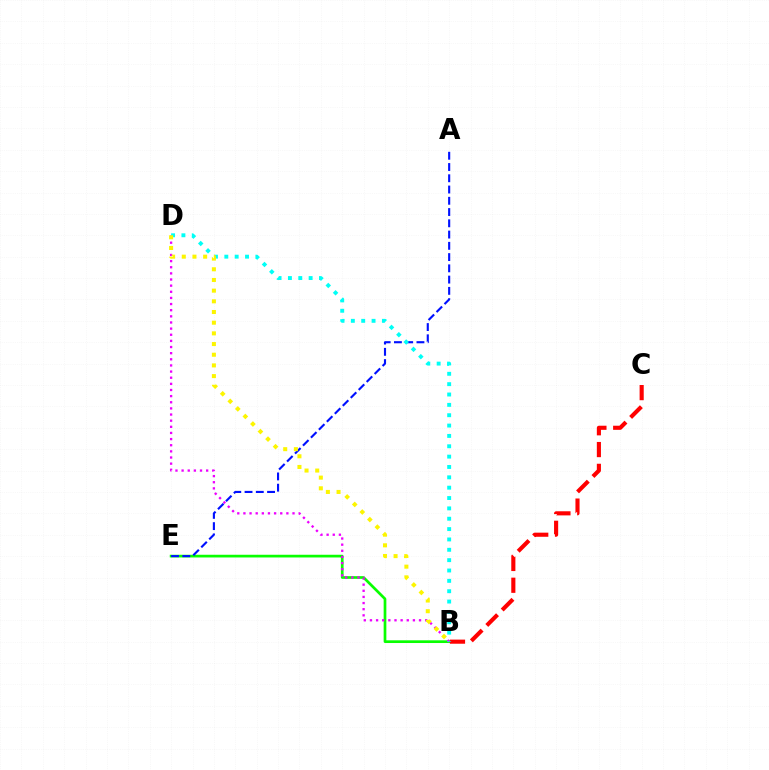{('B', 'E'): [{'color': '#08ff00', 'line_style': 'solid', 'thickness': 1.95}], ('B', 'D'): [{'color': '#ee00ff', 'line_style': 'dotted', 'thickness': 1.67}, {'color': '#00fff6', 'line_style': 'dotted', 'thickness': 2.81}, {'color': '#fcf500', 'line_style': 'dotted', 'thickness': 2.9}], ('A', 'E'): [{'color': '#0010ff', 'line_style': 'dashed', 'thickness': 1.53}], ('B', 'C'): [{'color': '#ff0000', 'line_style': 'dashed', 'thickness': 2.96}]}